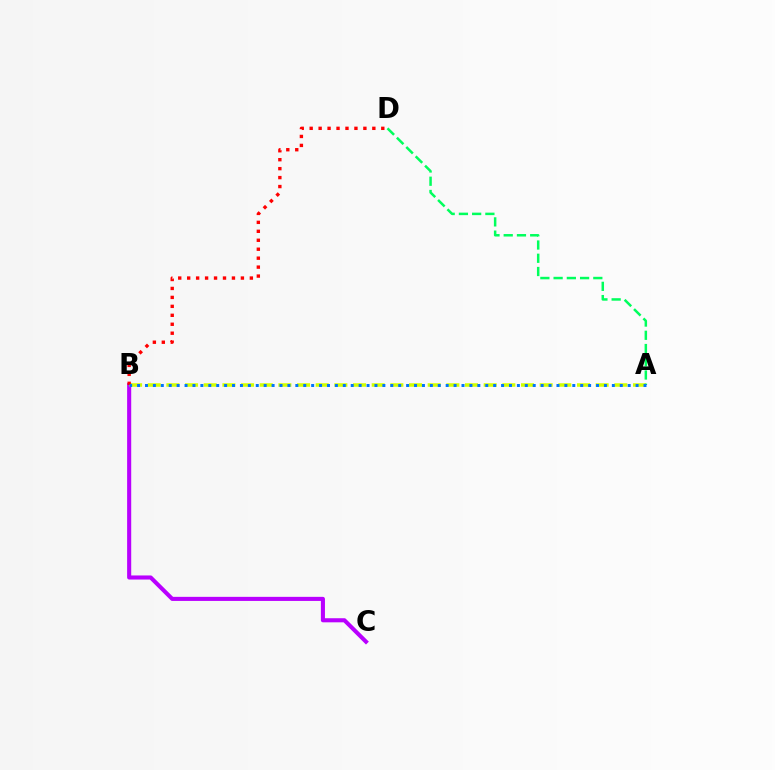{('B', 'C'): [{'color': '#b900ff', 'line_style': 'solid', 'thickness': 2.94}], ('A', 'B'): [{'color': '#d1ff00', 'line_style': 'dashed', 'thickness': 2.54}, {'color': '#0074ff', 'line_style': 'dotted', 'thickness': 2.15}], ('B', 'D'): [{'color': '#ff0000', 'line_style': 'dotted', 'thickness': 2.43}], ('A', 'D'): [{'color': '#00ff5c', 'line_style': 'dashed', 'thickness': 1.8}]}